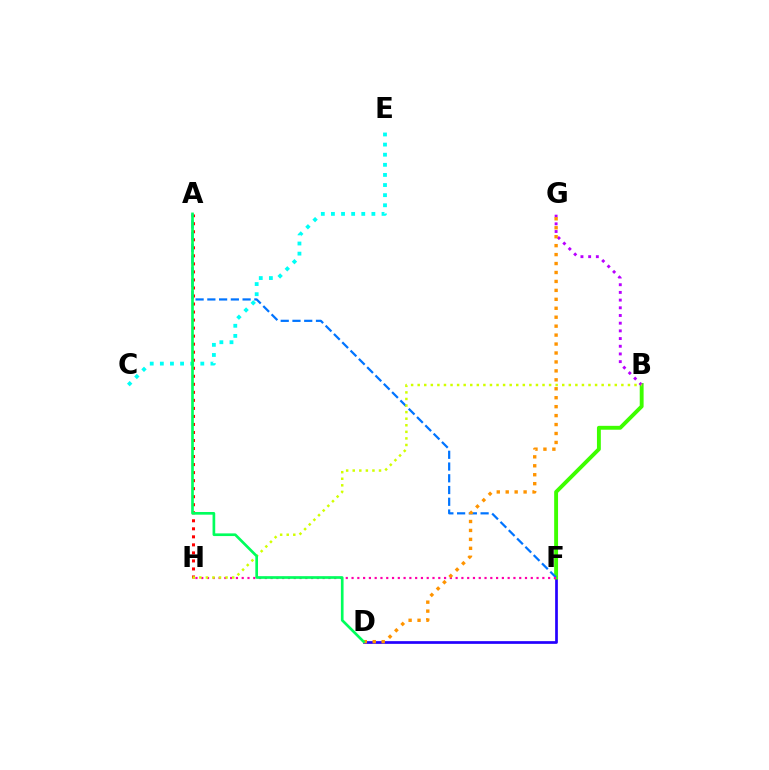{('A', 'H'): [{'color': '#ff0000', 'line_style': 'dotted', 'thickness': 2.18}], ('D', 'F'): [{'color': '#2500ff', 'line_style': 'solid', 'thickness': 1.95}], ('B', 'F'): [{'color': '#3dff00', 'line_style': 'solid', 'thickness': 2.8}], ('A', 'F'): [{'color': '#0074ff', 'line_style': 'dashed', 'thickness': 1.6}], ('B', 'G'): [{'color': '#b900ff', 'line_style': 'dotted', 'thickness': 2.09}], ('F', 'H'): [{'color': '#ff00ac', 'line_style': 'dotted', 'thickness': 1.57}], ('B', 'H'): [{'color': '#d1ff00', 'line_style': 'dotted', 'thickness': 1.79}], ('D', 'G'): [{'color': '#ff9400', 'line_style': 'dotted', 'thickness': 2.43}], ('C', 'E'): [{'color': '#00fff6', 'line_style': 'dotted', 'thickness': 2.75}], ('A', 'D'): [{'color': '#00ff5c', 'line_style': 'solid', 'thickness': 1.93}]}